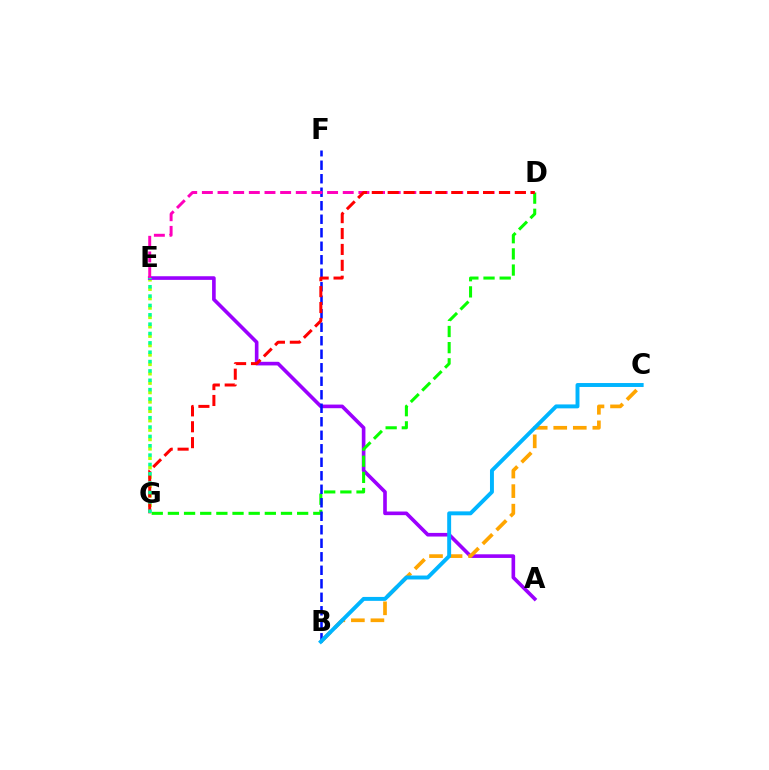{('E', 'G'): [{'color': '#b3ff00', 'line_style': 'dotted', 'thickness': 2.55}, {'color': '#00ff9d', 'line_style': 'dotted', 'thickness': 2.54}], ('A', 'E'): [{'color': '#9b00ff', 'line_style': 'solid', 'thickness': 2.61}], ('B', 'C'): [{'color': '#ffa500', 'line_style': 'dashed', 'thickness': 2.65}, {'color': '#00b5ff', 'line_style': 'solid', 'thickness': 2.83}], ('D', 'G'): [{'color': '#08ff00', 'line_style': 'dashed', 'thickness': 2.19}, {'color': '#ff0000', 'line_style': 'dashed', 'thickness': 2.16}], ('B', 'F'): [{'color': '#0010ff', 'line_style': 'dashed', 'thickness': 1.83}], ('D', 'E'): [{'color': '#ff00bd', 'line_style': 'dashed', 'thickness': 2.13}]}